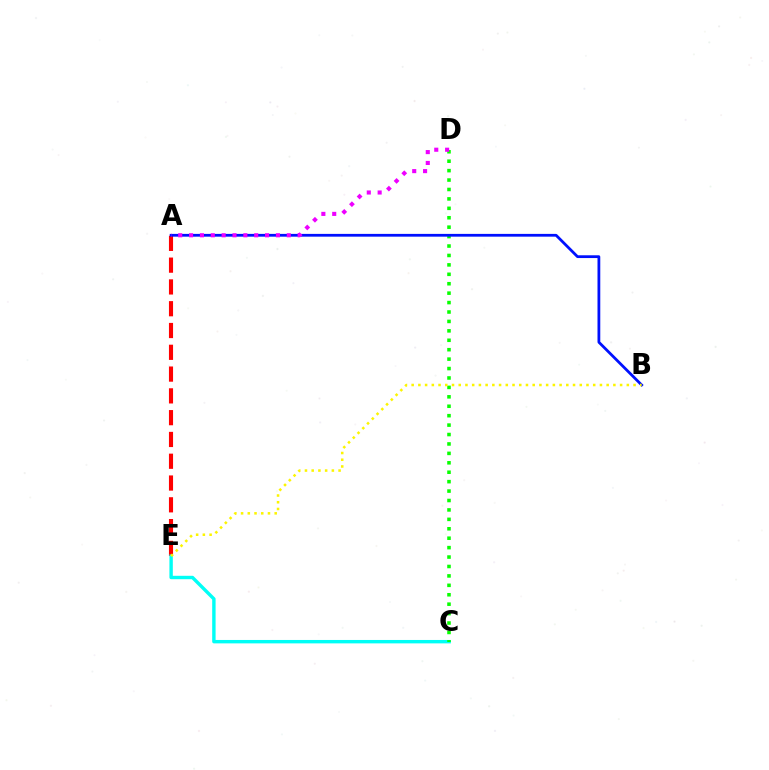{('A', 'E'): [{'color': '#ff0000', 'line_style': 'dashed', 'thickness': 2.96}], ('C', 'E'): [{'color': '#00fff6', 'line_style': 'solid', 'thickness': 2.45}], ('C', 'D'): [{'color': '#08ff00', 'line_style': 'dotted', 'thickness': 2.56}], ('A', 'B'): [{'color': '#0010ff', 'line_style': 'solid', 'thickness': 2.0}], ('A', 'D'): [{'color': '#ee00ff', 'line_style': 'dotted', 'thickness': 2.95}], ('B', 'E'): [{'color': '#fcf500', 'line_style': 'dotted', 'thickness': 1.83}]}